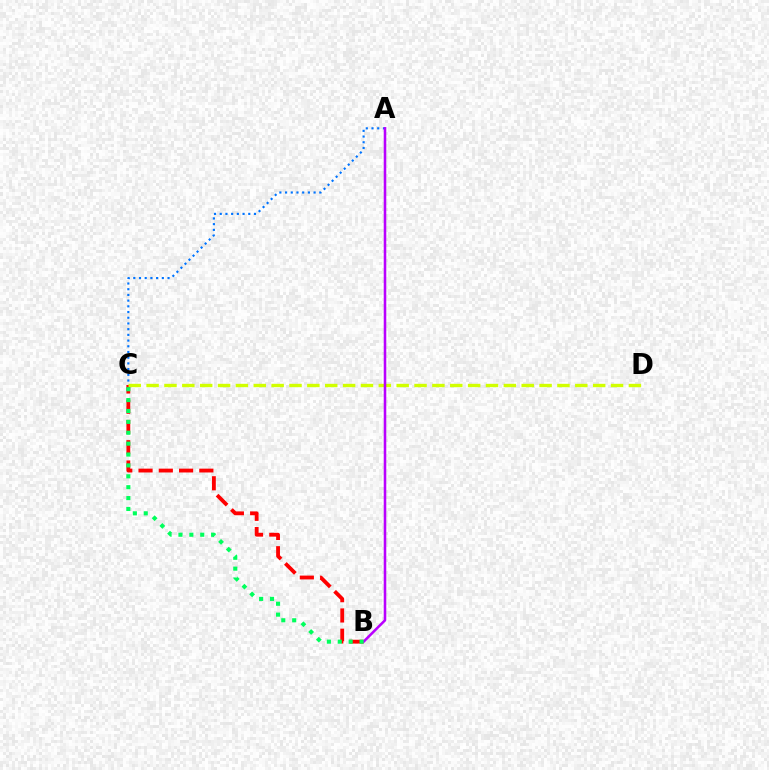{('B', 'C'): [{'color': '#ff0000', 'line_style': 'dashed', 'thickness': 2.75}, {'color': '#00ff5c', 'line_style': 'dotted', 'thickness': 2.96}], ('C', 'D'): [{'color': '#d1ff00', 'line_style': 'dashed', 'thickness': 2.43}], ('A', 'C'): [{'color': '#0074ff', 'line_style': 'dotted', 'thickness': 1.55}], ('A', 'B'): [{'color': '#b900ff', 'line_style': 'solid', 'thickness': 1.84}]}